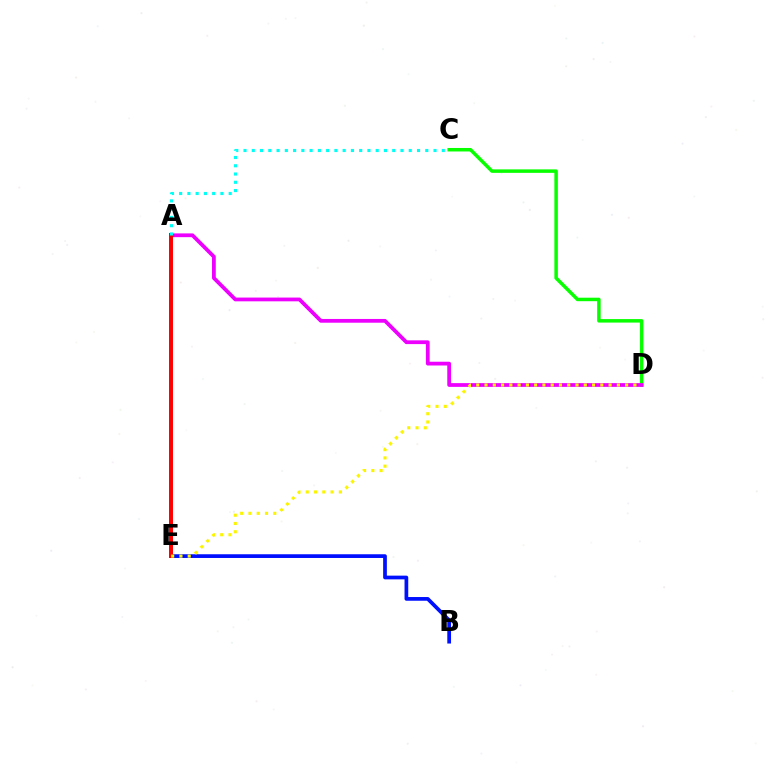{('C', 'D'): [{'color': '#08ff00', 'line_style': 'solid', 'thickness': 2.51}], ('A', 'D'): [{'color': '#ee00ff', 'line_style': 'solid', 'thickness': 2.71}], ('B', 'E'): [{'color': '#0010ff', 'line_style': 'solid', 'thickness': 2.68}], ('A', 'E'): [{'color': '#ff0000', 'line_style': 'solid', 'thickness': 2.86}], ('A', 'C'): [{'color': '#00fff6', 'line_style': 'dotted', 'thickness': 2.24}], ('D', 'E'): [{'color': '#fcf500', 'line_style': 'dotted', 'thickness': 2.25}]}